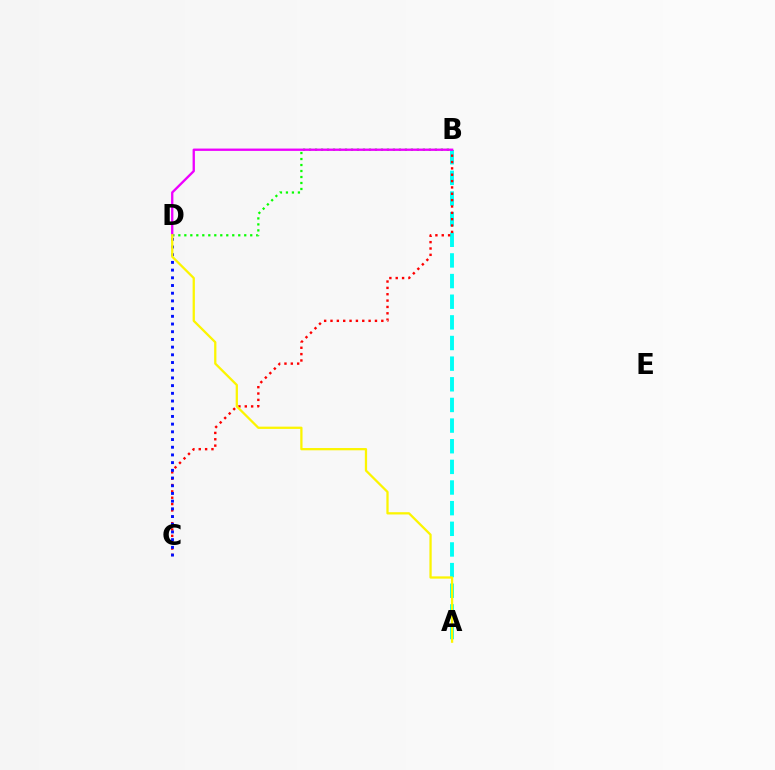{('A', 'B'): [{'color': '#00fff6', 'line_style': 'dashed', 'thickness': 2.8}], ('B', 'C'): [{'color': '#ff0000', 'line_style': 'dotted', 'thickness': 1.73}], ('B', 'D'): [{'color': '#08ff00', 'line_style': 'dotted', 'thickness': 1.63}, {'color': '#ee00ff', 'line_style': 'solid', 'thickness': 1.68}], ('C', 'D'): [{'color': '#0010ff', 'line_style': 'dotted', 'thickness': 2.09}], ('A', 'D'): [{'color': '#fcf500', 'line_style': 'solid', 'thickness': 1.64}]}